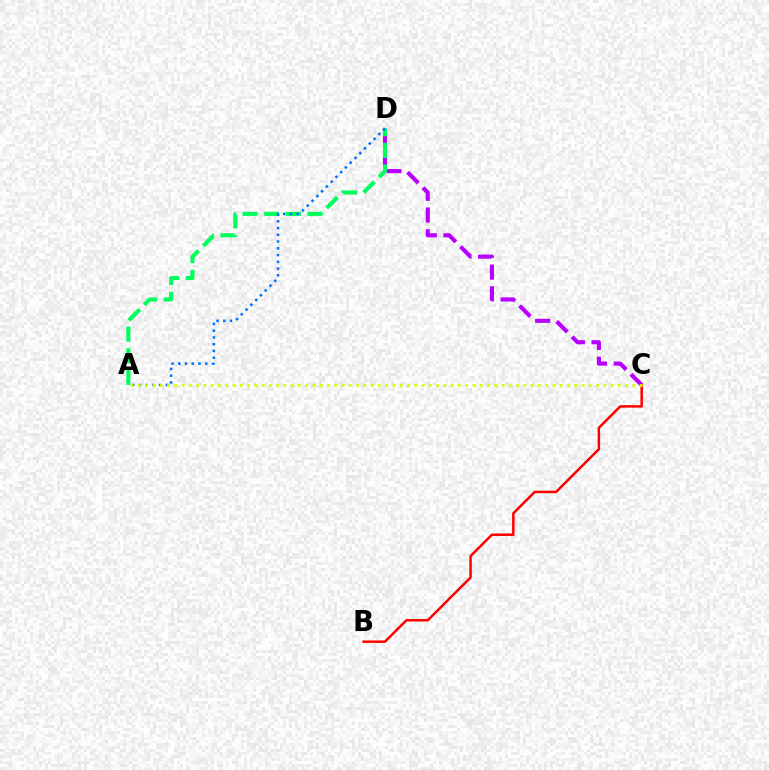{('C', 'D'): [{'color': '#b900ff', 'line_style': 'dashed', 'thickness': 2.95}], ('B', 'C'): [{'color': '#ff0000', 'line_style': 'solid', 'thickness': 1.8}], ('A', 'D'): [{'color': '#00ff5c', 'line_style': 'dashed', 'thickness': 2.95}, {'color': '#0074ff', 'line_style': 'dotted', 'thickness': 1.83}], ('A', 'C'): [{'color': '#d1ff00', 'line_style': 'dotted', 'thickness': 1.98}]}